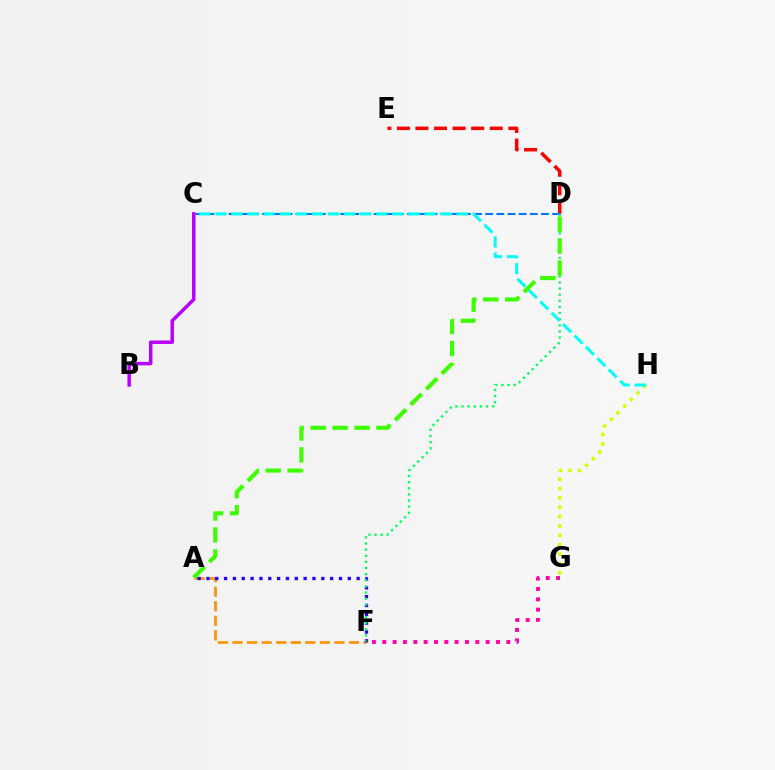{('G', 'H'): [{'color': '#d1ff00', 'line_style': 'dotted', 'thickness': 2.55}], ('A', 'F'): [{'color': '#ff9400', 'line_style': 'dashed', 'thickness': 1.98}, {'color': '#2500ff', 'line_style': 'dotted', 'thickness': 2.4}], ('F', 'G'): [{'color': '#ff00ac', 'line_style': 'dotted', 'thickness': 2.81}], ('D', 'E'): [{'color': '#ff0000', 'line_style': 'dashed', 'thickness': 2.52}], ('C', 'D'): [{'color': '#0074ff', 'line_style': 'dashed', 'thickness': 1.52}], ('D', 'F'): [{'color': '#00ff5c', 'line_style': 'dotted', 'thickness': 1.66}], ('C', 'H'): [{'color': '#00fff6', 'line_style': 'dashed', 'thickness': 2.19}], ('B', 'C'): [{'color': '#b900ff', 'line_style': 'solid', 'thickness': 2.51}], ('A', 'D'): [{'color': '#3dff00', 'line_style': 'dashed', 'thickness': 2.98}]}